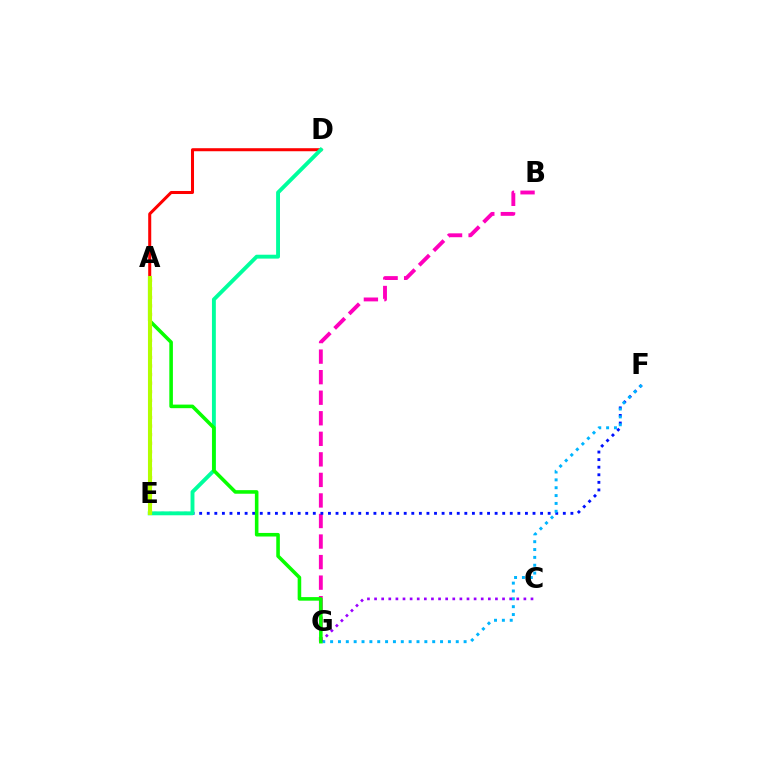{('B', 'G'): [{'color': '#ff00bd', 'line_style': 'dashed', 'thickness': 2.79}], ('E', 'F'): [{'color': '#0010ff', 'line_style': 'dotted', 'thickness': 2.06}], ('F', 'G'): [{'color': '#00b5ff', 'line_style': 'dotted', 'thickness': 2.13}], ('C', 'G'): [{'color': '#9b00ff', 'line_style': 'dotted', 'thickness': 1.93}], ('A', 'D'): [{'color': '#ff0000', 'line_style': 'solid', 'thickness': 2.18}], ('D', 'E'): [{'color': '#00ff9d', 'line_style': 'solid', 'thickness': 2.8}], ('A', 'E'): [{'color': '#ffa500', 'line_style': 'dotted', 'thickness': 2.33}, {'color': '#b3ff00', 'line_style': 'solid', 'thickness': 2.94}], ('A', 'G'): [{'color': '#08ff00', 'line_style': 'solid', 'thickness': 2.57}]}